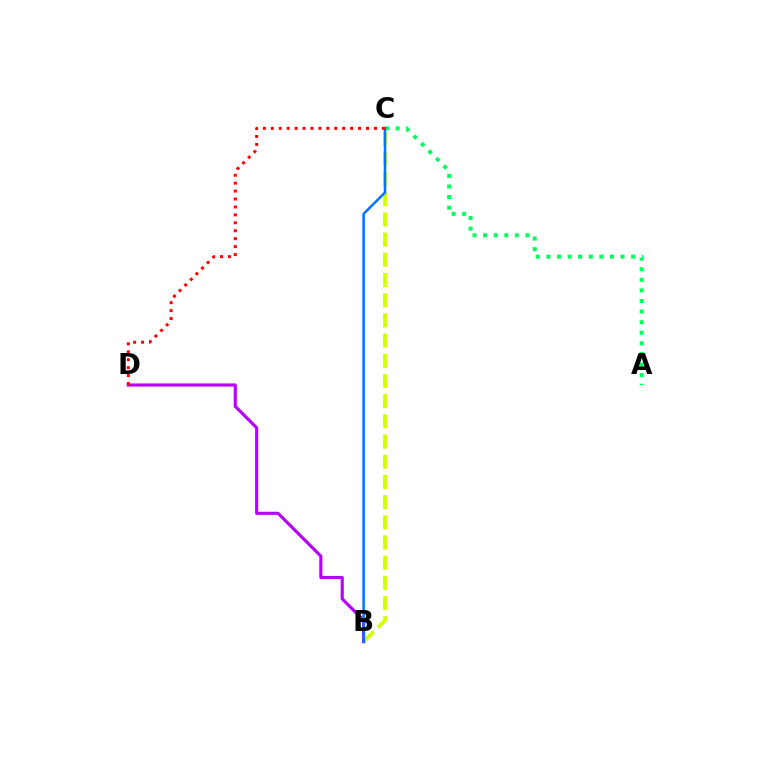{('B', 'C'): [{'color': '#d1ff00', 'line_style': 'dashed', 'thickness': 2.74}, {'color': '#0074ff', 'line_style': 'solid', 'thickness': 1.81}], ('A', 'C'): [{'color': '#00ff5c', 'line_style': 'dotted', 'thickness': 2.88}], ('B', 'D'): [{'color': '#b900ff', 'line_style': 'solid', 'thickness': 2.26}], ('C', 'D'): [{'color': '#ff0000', 'line_style': 'dotted', 'thickness': 2.16}]}